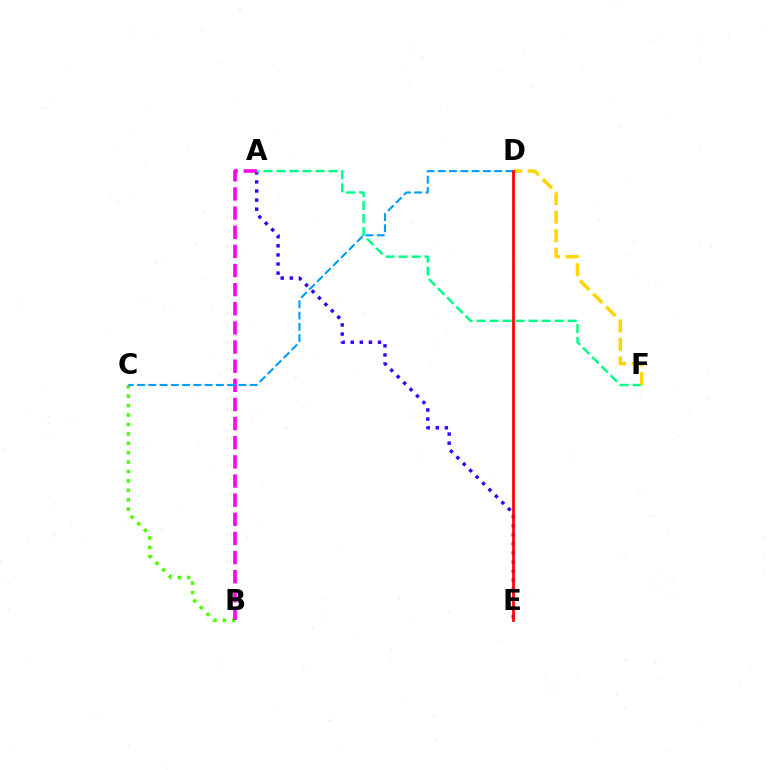{('B', 'C'): [{'color': '#4fff00', 'line_style': 'dotted', 'thickness': 2.56}], ('A', 'E'): [{'color': '#3700ff', 'line_style': 'dotted', 'thickness': 2.47}], ('A', 'B'): [{'color': '#ff00ed', 'line_style': 'dashed', 'thickness': 2.6}], ('A', 'F'): [{'color': '#00ff86', 'line_style': 'dashed', 'thickness': 1.77}], ('D', 'F'): [{'color': '#ffd500', 'line_style': 'dashed', 'thickness': 2.51}], ('C', 'D'): [{'color': '#009eff', 'line_style': 'dashed', 'thickness': 1.53}], ('D', 'E'): [{'color': '#ff0000', 'line_style': 'solid', 'thickness': 1.96}]}